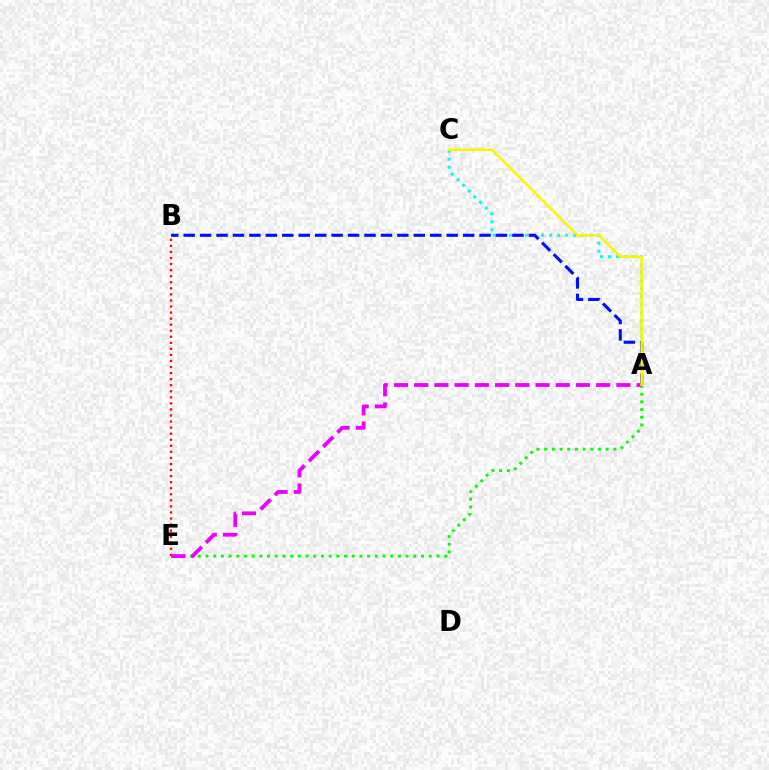{('A', 'E'): [{'color': '#08ff00', 'line_style': 'dotted', 'thickness': 2.09}, {'color': '#ee00ff', 'line_style': 'dashed', 'thickness': 2.75}], ('A', 'C'): [{'color': '#00fff6', 'line_style': 'dotted', 'thickness': 2.18}, {'color': '#fcf500', 'line_style': 'solid', 'thickness': 1.84}], ('A', 'B'): [{'color': '#0010ff', 'line_style': 'dashed', 'thickness': 2.23}], ('B', 'E'): [{'color': '#ff0000', 'line_style': 'dotted', 'thickness': 1.65}]}